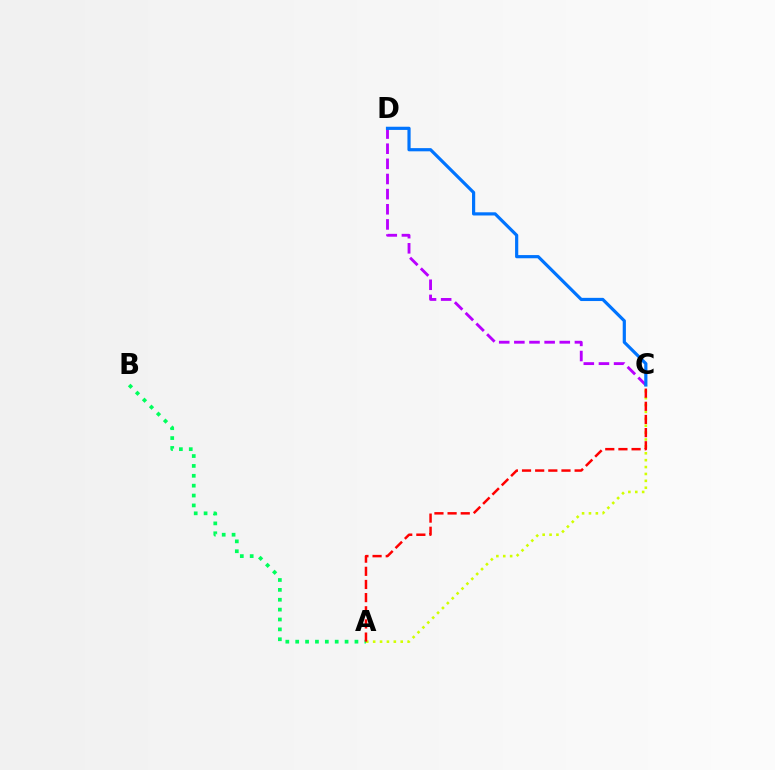{('C', 'D'): [{'color': '#b900ff', 'line_style': 'dashed', 'thickness': 2.06}, {'color': '#0074ff', 'line_style': 'solid', 'thickness': 2.29}], ('A', 'C'): [{'color': '#d1ff00', 'line_style': 'dotted', 'thickness': 1.87}, {'color': '#ff0000', 'line_style': 'dashed', 'thickness': 1.79}], ('A', 'B'): [{'color': '#00ff5c', 'line_style': 'dotted', 'thickness': 2.68}]}